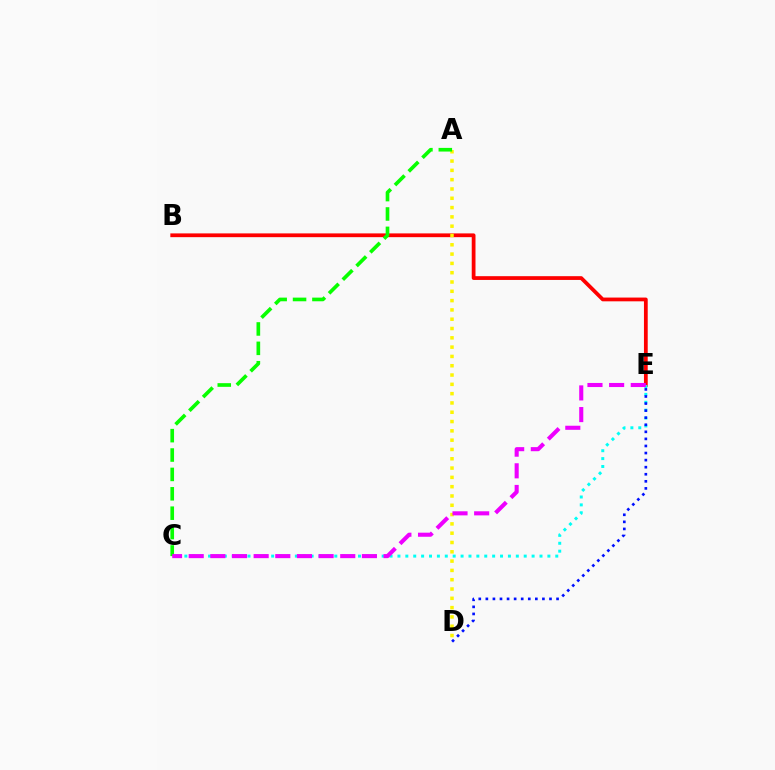{('B', 'E'): [{'color': '#ff0000', 'line_style': 'solid', 'thickness': 2.71}], ('A', 'D'): [{'color': '#fcf500', 'line_style': 'dotted', 'thickness': 2.53}], ('C', 'E'): [{'color': '#00fff6', 'line_style': 'dotted', 'thickness': 2.14}, {'color': '#ee00ff', 'line_style': 'dashed', 'thickness': 2.94}], ('D', 'E'): [{'color': '#0010ff', 'line_style': 'dotted', 'thickness': 1.92}], ('A', 'C'): [{'color': '#08ff00', 'line_style': 'dashed', 'thickness': 2.63}]}